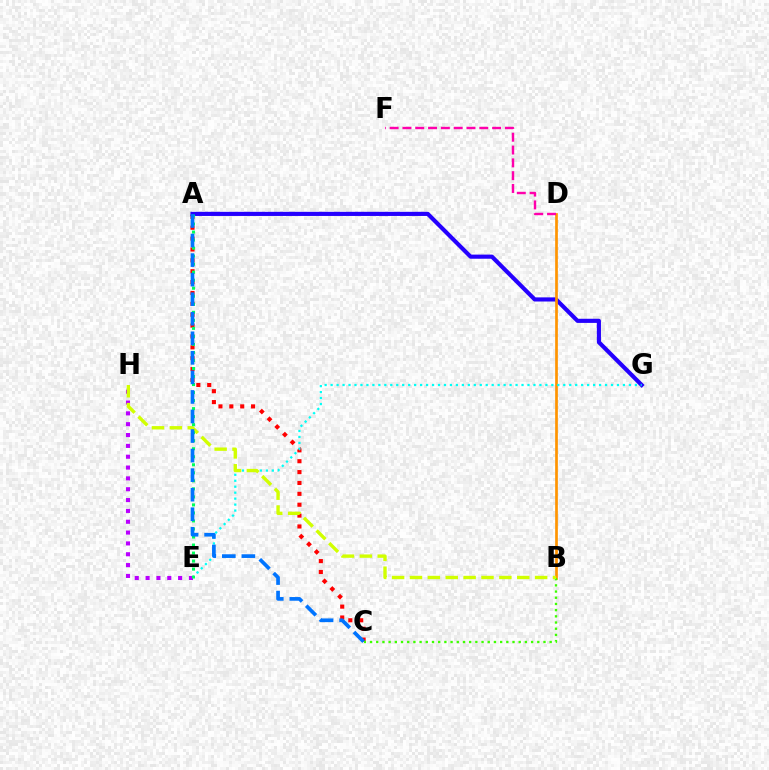{('E', 'H'): [{'color': '#b900ff', 'line_style': 'dotted', 'thickness': 2.94}], ('A', 'C'): [{'color': '#ff0000', 'line_style': 'dotted', 'thickness': 2.95}, {'color': '#0074ff', 'line_style': 'dashed', 'thickness': 2.66}], ('A', 'G'): [{'color': '#2500ff', 'line_style': 'solid', 'thickness': 2.98}], ('B', 'D'): [{'color': '#ff9400', 'line_style': 'solid', 'thickness': 1.94}], ('E', 'G'): [{'color': '#00fff6', 'line_style': 'dotted', 'thickness': 1.62}], ('B', 'C'): [{'color': '#3dff00', 'line_style': 'dotted', 'thickness': 1.68}], ('B', 'H'): [{'color': '#d1ff00', 'line_style': 'dashed', 'thickness': 2.43}], ('A', 'E'): [{'color': '#00ff5c', 'line_style': 'dotted', 'thickness': 2.18}], ('D', 'F'): [{'color': '#ff00ac', 'line_style': 'dashed', 'thickness': 1.74}]}